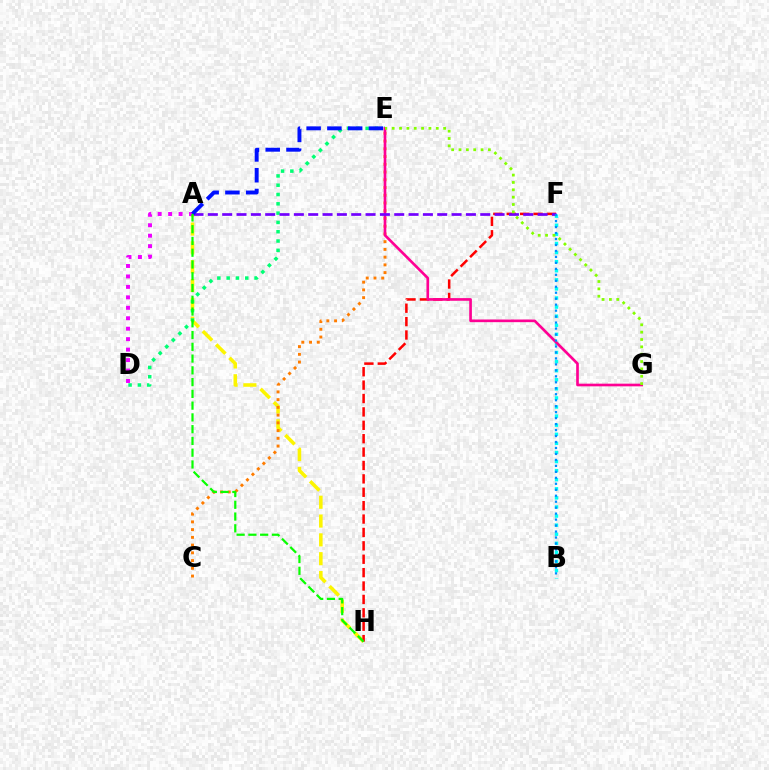{('A', 'H'): [{'color': '#fcf500', 'line_style': 'dashed', 'thickness': 2.56}, {'color': '#08ff00', 'line_style': 'dashed', 'thickness': 1.6}], ('D', 'E'): [{'color': '#00ff74', 'line_style': 'dotted', 'thickness': 2.53}], ('F', 'H'): [{'color': '#ff0000', 'line_style': 'dashed', 'thickness': 1.82}], ('B', 'F'): [{'color': '#00fff6', 'line_style': 'dotted', 'thickness': 2.47}, {'color': '#008cff', 'line_style': 'dotted', 'thickness': 1.62}], ('C', 'E'): [{'color': '#ff7c00', 'line_style': 'dotted', 'thickness': 2.1}], ('E', 'G'): [{'color': '#ff0094', 'line_style': 'solid', 'thickness': 1.92}, {'color': '#84ff00', 'line_style': 'dotted', 'thickness': 2.0}], ('A', 'F'): [{'color': '#7200ff', 'line_style': 'dashed', 'thickness': 1.95}], ('A', 'D'): [{'color': '#ee00ff', 'line_style': 'dotted', 'thickness': 2.84}], ('A', 'E'): [{'color': '#0010ff', 'line_style': 'dashed', 'thickness': 2.82}]}